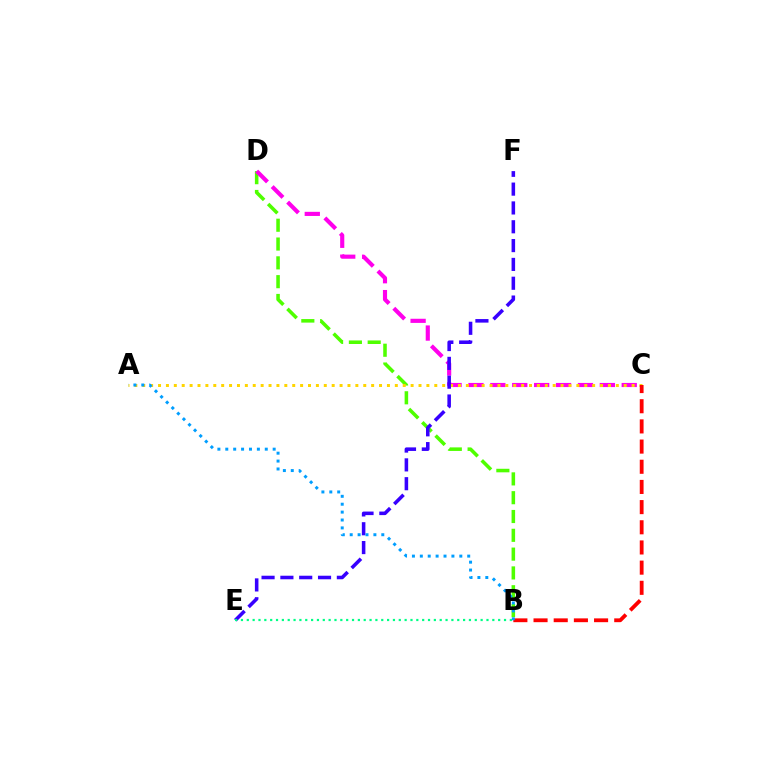{('B', 'D'): [{'color': '#4fff00', 'line_style': 'dashed', 'thickness': 2.55}], ('C', 'D'): [{'color': '#ff00ed', 'line_style': 'dashed', 'thickness': 2.97}], ('A', 'C'): [{'color': '#ffd500', 'line_style': 'dotted', 'thickness': 2.14}], ('E', 'F'): [{'color': '#3700ff', 'line_style': 'dashed', 'thickness': 2.56}], ('B', 'E'): [{'color': '#00ff86', 'line_style': 'dotted', 'thickness': 1.59}], ('B', 'C'): [{'color': '#ff0000', 'line_style': 'dashed', 'thickness': 2.74}], ('A', 'B'): [{'color': '#009eff', 'line_style': 'dotted', 'thickness': 2.15}]}